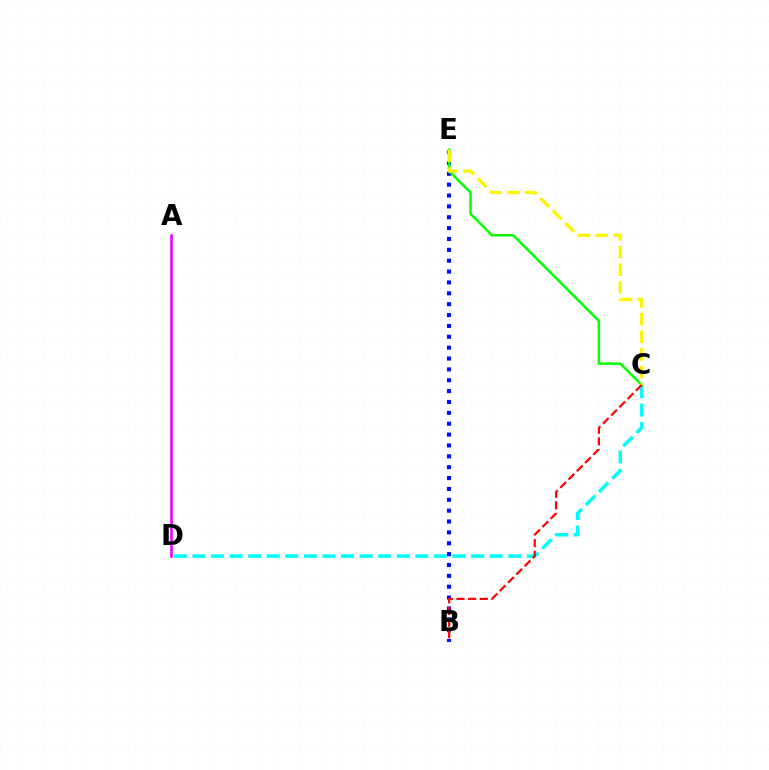{('B', 'E'): [{'color': '#0010ff', 'line_style': 'dotted', 'thickness': 2.95}], ('C', 'D'): [{'color': '#00fff6', 'line_style': 'dashed', 'thickness': 2.52}], ('A', 'D'): [{'color': '#ee00ff', 'line_style': 'solid', 'thickness': 1.85}], ('C', 'E'): [{'color': '#08ff00', 'line_style': 'solid', 'thickness': 1.81}, {'color': '#fcf500', 'line_style': 'dashed', 'thickness': 2.4}], ('B', 'C'): [{'color': '#ff0000', 'line_style': 'dashed', 'thickness': 1.58}]}